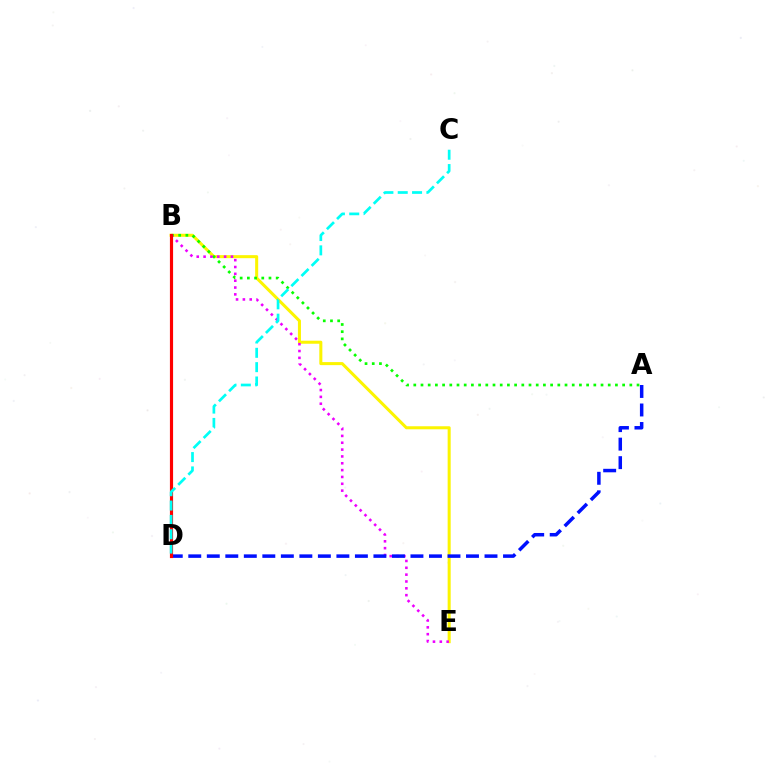{('B', 'E'): [{'color': '#fcf500', 'line_style': 'solid', 'thickness': 2.19}, {'color': '#ee00ff', 'line_style': 'dotted', 'thickness': 1.86}], ('A', 'B'): [{'color': '#08ff00', 'line_style': 'dotted', 'thickness': 1.96}], ('A', 'D'): [{'color': '#0010ff', 'line_style': 'dashed', 'thickness': 2.52}], ('B', 'D'): [{'color': '#ff0000', 'line_style': 'solid', 'thickness': 2.28}], ('C', 'D'): [{'color': '#00fff6', 'line_style': 'dashed', 'thickness': 1.95}]}